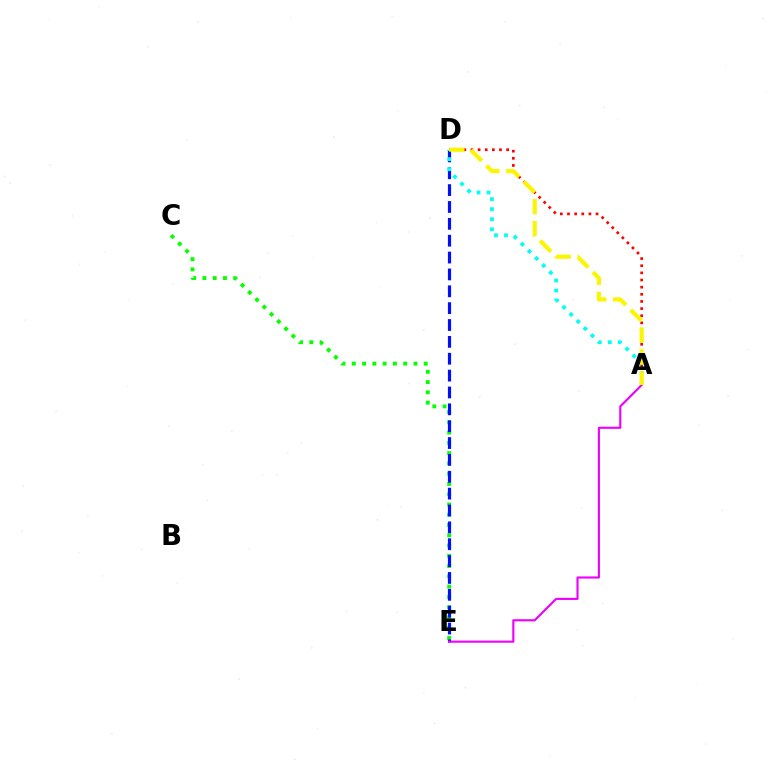{('A', 'D'): [{'color': '#ff0000', 'line_style': 'dotted', 'thickness': 1.94}, {'color': '#00fff6', 'line_style': 'dotted', 'thickness': 2.73}, {'color': '#fcf500', 'line_style': 'dashed', 'thickness': 2.98}], ('C', 'E'): [{'color': '#08ff00', 'line_style': 'dotted', 'thickness': 2.79}], ('D', 'E'): [{'color': '#0010ff', 'line_style': 'dashed', 'thickness': 2.29}], ('A', 'E'): [{'color': '#ee00ff', 'line_style': 'solid', 'thickness': 1.54}]}